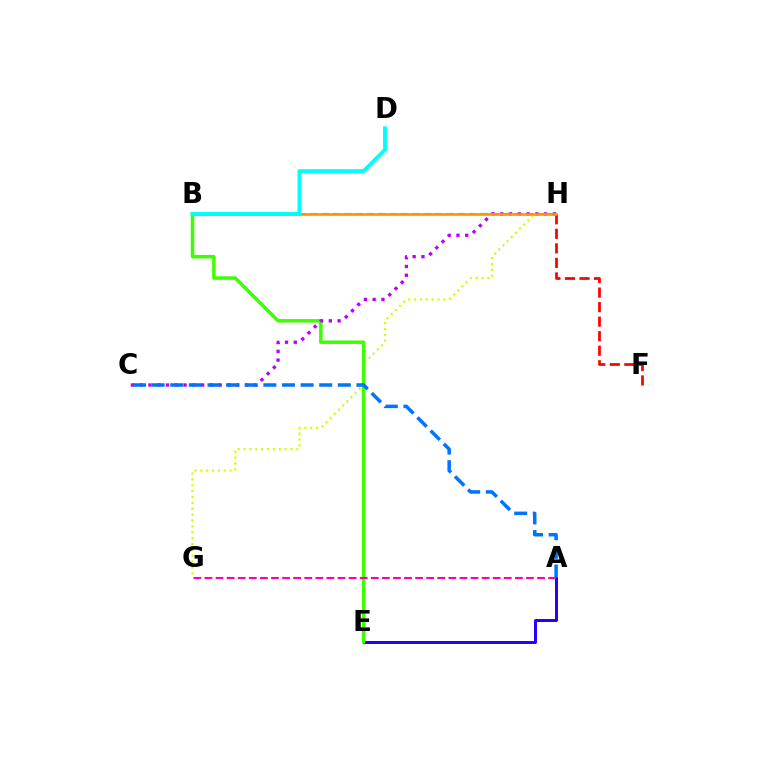{('G', 'H'): [{'color': '#d1ff00', 'line_style': 'dotted', 'thickness': 1.6}], ('B', 'H'): [{'color': '#00ff5c', 'line_style': 'dashed', 'thickness': 1.54}, {'color': '#ff9400', 'line_style': 'solid', 'thickness': 1.87}], ('A', 'E'): [{'color': '#2500ff', 'line_style': 'solid', 'thickness': 2.15}], ('B', 'E'): [{'color': '#3dff00', 'line_style': 'solid', 'thickness': 2.51}], ('C', 'H'): [{'color': '#b900ff', 'line_style': 'dotted', 'thickness': 2.39}], ('F', 'H'): [{'color': '#ff0000', 'line_style': 'dashed', 'thickness': 1.97}], ('A', 'G'): [{'color': '#ff00ac', 'line_style': 'dashed', 'thickness': 1.51}], ('B', 'D'): [{'color': '#00fff6', 'line_style': 'solid', 'thickness': 2.78}], ('A', 'C'): [{'color': '#0074ff', 'line_style': 'dashed', 'thickness': 2.53}]}